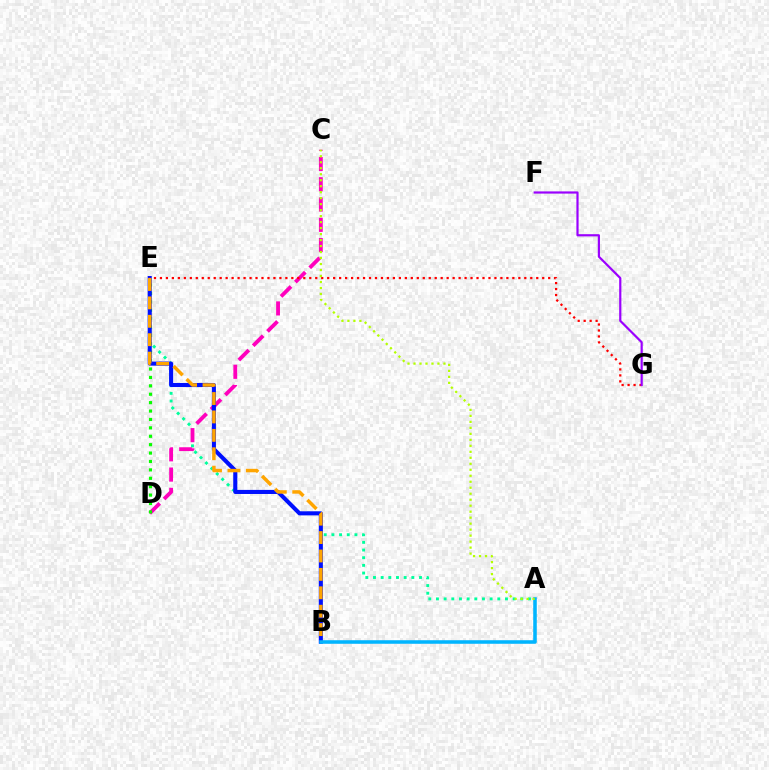{('A', 'E'): [{'color': '#00ff9d', 'line_style': 'dotted', 'thickness': 2.08}], ('C', 'D'): [{'color': '#ff00bd', 'line_style': 'dashed', 'thickness': 2.75}], ('D', 'E'): [{'color': '#08ff00', 'line_style': 'dotted', 'thickness': 2.28}], ('B', 'E'): [{'color': '#0010ff', 'line_style': 'solid', 'thickness': 2.94}, {'color': '#ffa500', 'line_style': 'dashed', 'thickness': 2.5}], ('A', 'B'): [{'color': '#00b5ff', 'line_style': 'solid', 'thickness': 2.56}], ('E', 'G'): [{'color': '#ff0000', 'line_style': 'dotted', 'thickness': 1.62}], ('F', 'G'): [{'color': '#9b00ff', 'line_style': 'solid', 'thickness': 1.58}], ('A', 'C'): [{'color': '#b3ff00', 'line_style': 'dotted', 'thickness': 1.63}]}